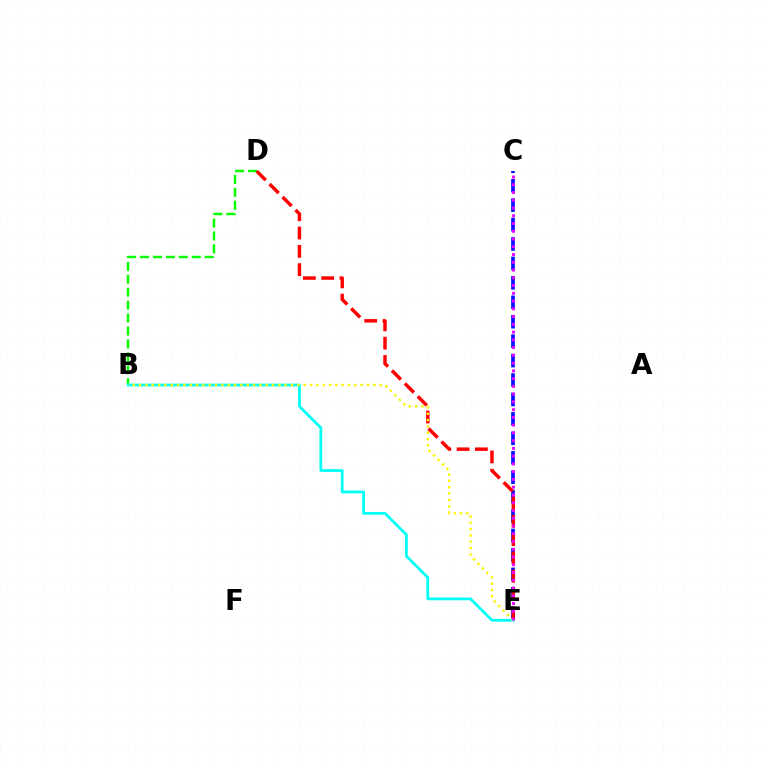{('C', 'E'): [{'color': '#0010ff', 'line_style': 'dashed', 'thickness': 2.64}, {'color': '#ee00ff', 'line_style': 'dotted', 'thickness': 2.11}], ('B', 'D'): [{'color': '#08ff00', 'line_style': 'dashed', 'thickness': 1.76}], ('D', 'E'): [{'color': '#ff0000', 'line_style': 'dashed', 'thickness': 2.49}], ('B', 'E'): [{'color': '#00fff6', 'line_style': 'solid', 'thickness': 1.99}, {'color': '#fcf500', 'line_style': 'dotted', 'thickness': 1.72}]}